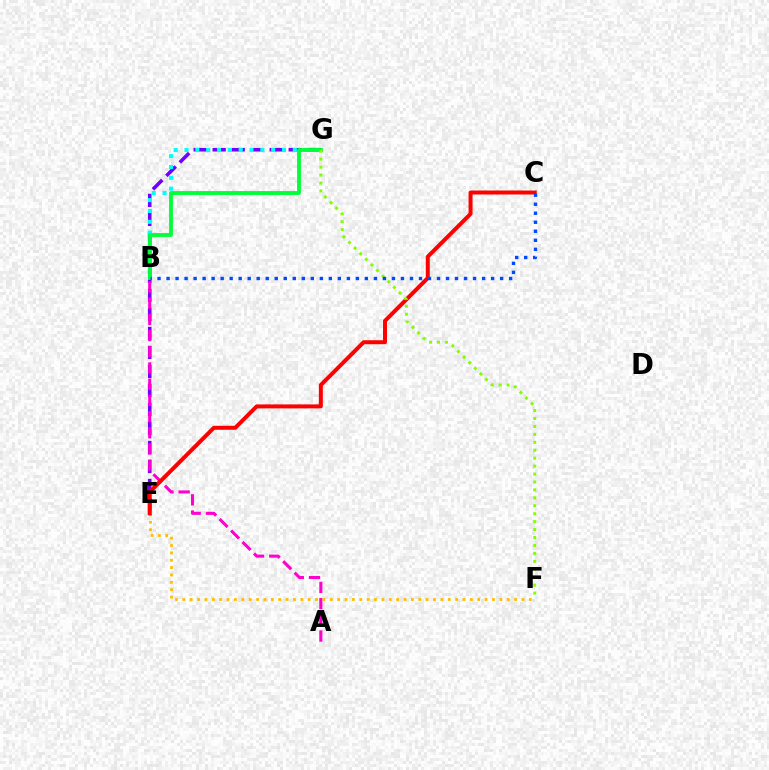{('E', 'G'): [{'color': '#7200ff', 'line_style': 'dashed', 'thickness': 2.58}], ('A', 'B'): [{'color': '#ff00cf', 'line_style': 'dashed', 'thickness': 2.2}], ('E', 'F'): [{'color': '#ffbd00', 'line_style': 'dotted', 'thickness': 2.0}], ('B', 'G'): [{'color': '#00fff6', 'line_style': 'dotted', 'thickness': 2.94}, {'color': '#00ff39', 'line_style': 'solid', 'thickness': 2.76}], ('C', 'E'): [{'color': '#ff0000', 'line_style': 'solid', 'thickness': 2.87}], ('F', 'G'): [{'color': '#84ff00', 'line_style': 'dotted', 'thickness': 2.16}], ('B', 'C'): [{'color': '#004bff', 'line_style': 'dotted', 'thickness': 2.45}]}